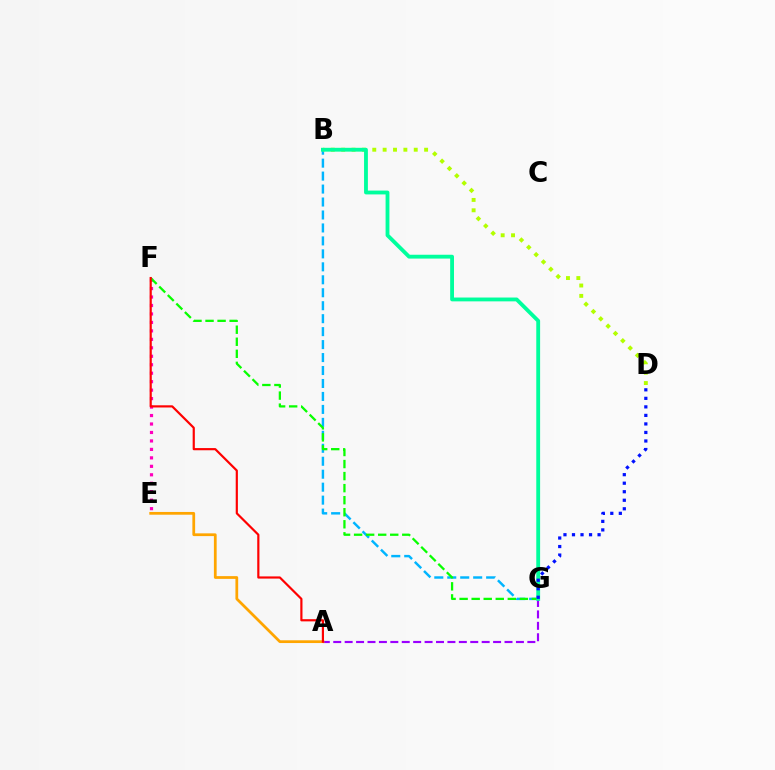{('B', 'G'): [{'color': '#00b5ff', 'line_style': 'dashed', 'thickness': 1.76}, {'color': '#00ff9d', 'line_style': 'solid', 'thickness': 2.76}], ('A', 'G'): [{'color': '#9b00ff', 'line_style': 'dashed', 'thickness': 1.55}], ('E', 'F'): [{'color': '#ff00bd', 'line_style': 'dotted', 'thickness': 2.3}], ('B', 'D'): [{'color': '#b3ff00', 'line_style': 'dotted', 'thickness': 2.82}], ('F', 'G'): [{'color': '#08ff00', 'line_style': 'dashed', 'thickness': 1.64}], ('A', 'E'): [{'color': '#ffa500', 'line_style': 'solid', 'thickness': 1.98}], ('A', 'F'): [{'color': '#ff0000', 'line_style': 'solid', 'thickness': 1.57}], ('D', 'G'): [{'color': '#0010ff', 'line_style': 'dotted', 'thickness': 2.32}]}